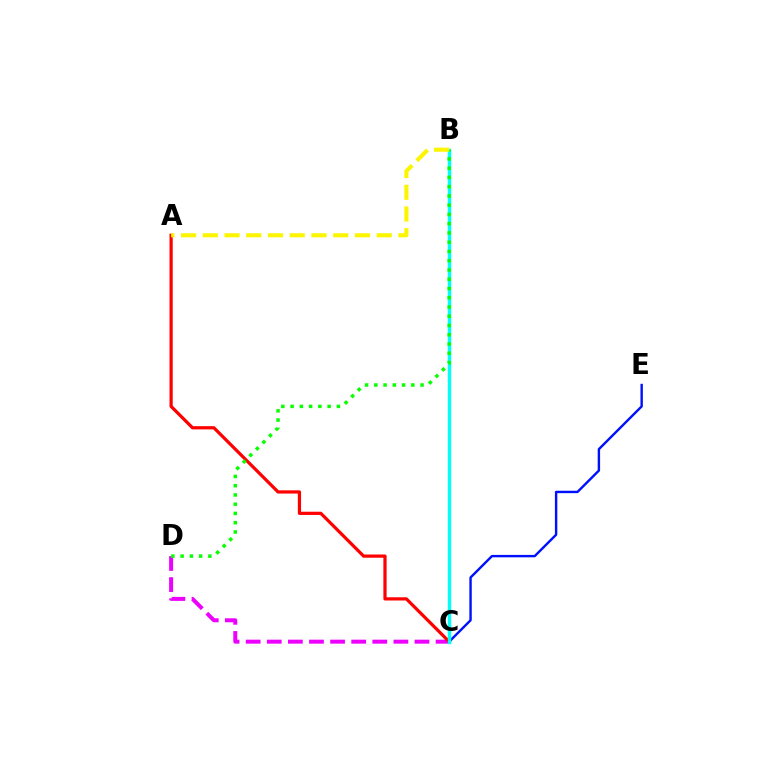{('C', 'E'): [{'color': '#0010ff', 'line_style': 'solid', 'thickness': 1.73}], ('C', 'D'): [{'color': '#ee00ff', 'line_style': 'dashed', 'thickness': 2.87}], ('A', 'C'): [{'color': '#ff0000', 'line_style': 'solid', 'thickness': 2.32}], ('B', 'C'): [{'color': '#00fff6', 'line_style': 'solid', 'thickness': 2.47}], ('B', 'D'): [{'color': '#08ff00', 'line_style': 'dotted', 'thickness': 2.51}], ('A', 'B'): [{'color': '#fcf500', 'line_style': 'dashed', 'thickness': 2.95}]}